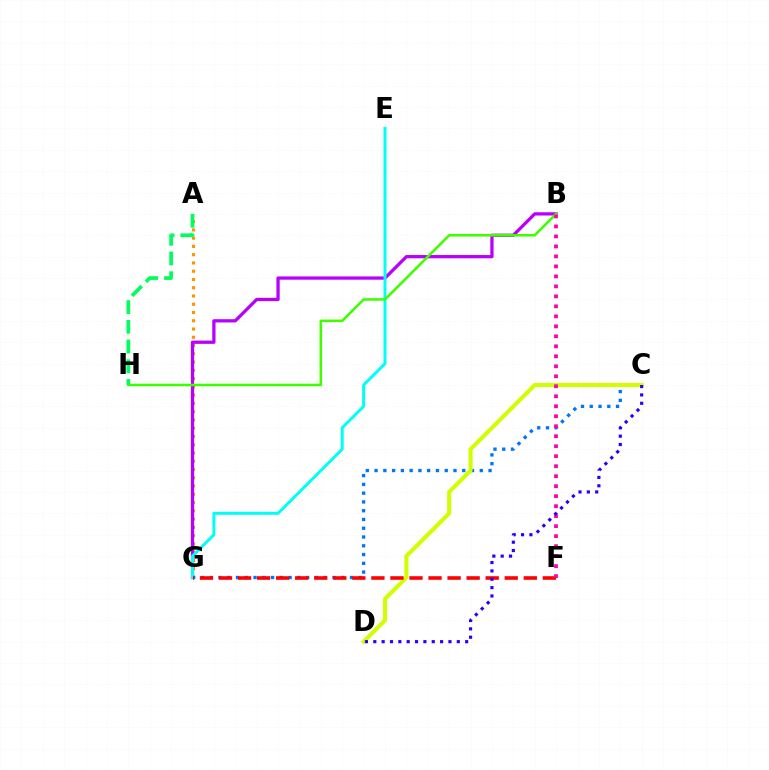{('A', 'G'): [{'color': '#ff9400', 'line_style': 'dotted', 'thickness': 2.25}], ('B', 'G'): [{'color': '#b900ff', 'line_style': 'solid', 'thickness': 2.36}], ('C', 'G'): [{'color': '#0074ff', 'line_style': 'dotted', 'thickness': 2.38}], ('C', 'D'): [{'color': '#d1ff00', 'line_style': 'solid', 'thickness': 2.94}, {'color': '#2500ff', 'line_style': 'dotted', 'thickness': 2.27}], ('E', 'G'): [{'color': '#00fff6', 'line_style': 'solid', 'thickness': 2.15}], ('B', 'H'): [{'color': '#3dff00', 'line_style': 'solid', 'thickness': 1.84}], ('F', 'G'): [{'color': '#ff0000', 'line_style': 'dashed', 'thickness': 2.59}], ('B', 'F'): [{'color': '#ff00ac', 'line_style': 'dotted', 'thickness': 2.71}], ('A', 'H'): [{'color': '#00ff5c', 'line_style': 'dashed', 'thickness': 2.68}]}